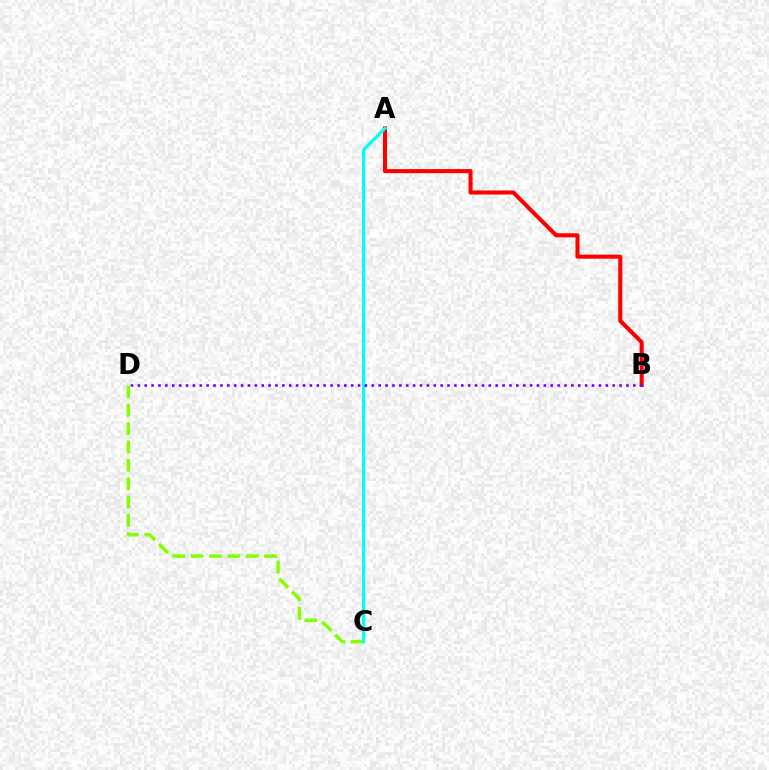{('A', 'B'): [{'color': '#ff0000', 'line_style': 'solid', 'thickness': 2.93}], ('C', 'D'): [{'color': '#84ff00', 'line_style': 'dashed', 'thickness': 2.5}], ('A', 'C'): [{'color': '#00fff6', 'line_style': 'solid', 'thickness': 2.33}], ('B', 'D'): [{'color': '#7200ff', 'line_style': 'dotted', 'thickness': 1.87}]}